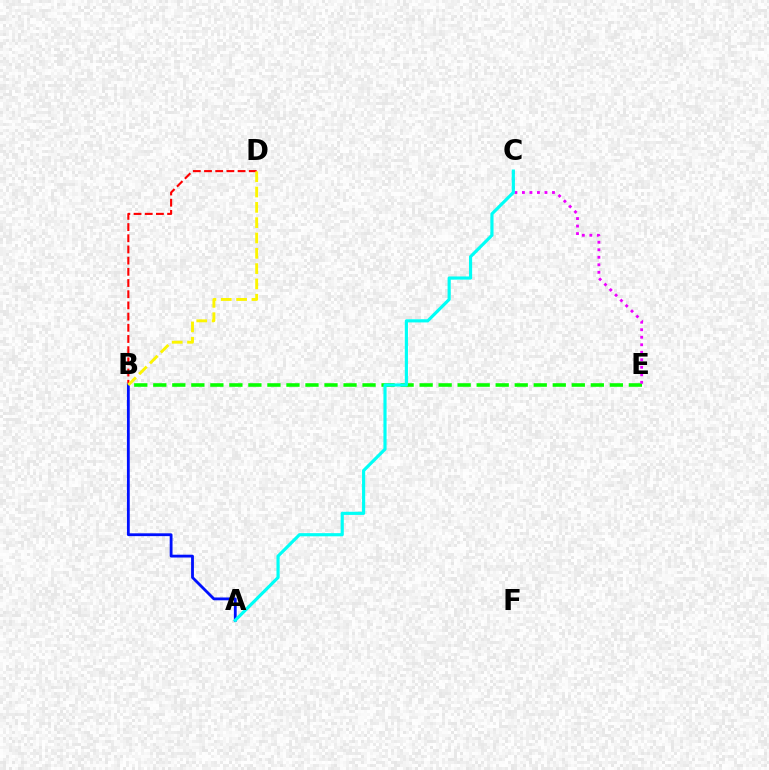{('B', 'D'): [{'color': '#ff0000', 'line_style': 'dashed', 'thickness': 1.52}, {'color': '#fcf500', 'line_style': 'dashed', 'thickness': 2.08}], ('B', 'E'): [{'color': '#08ff00', 'line_style': 'dashed', 'thickness': 2.58}], ('A', 'B'): [{'color': '#0010ff', 'line_style': 'solid', 'thickness': 2.03}], ('C', 'E'): [{'color': '#ee00ff', 'line_style': 'dotted', 'thickness': 2.04}], ('A', 'C'): [{'color': '#00fff6', 'line_style': 'solid', 'thickness': 2.27}]}